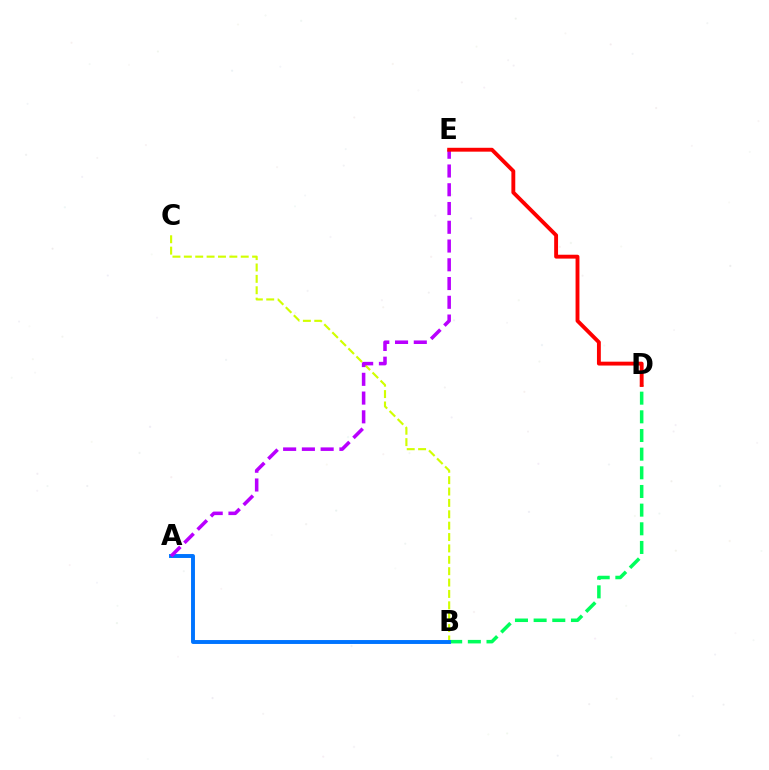{('B', 'D'): [{'color': '#00ff5c', 'line_style': 'dashed', 'thickness': 2.54}], ('B', 'C'): [{'color': '#d1ff00', 'line_style': 'dashed', 'thickness': 1.55}], ('A', 'B'): [{'color': '#0074ff', 'line_style': 'solid', 'thickness': 2.82}], ('A', 'E'): [{'color': '#b900ff', 'line_style': 'dashed', 'thickness': 2.55}], ('D', 'E'): [{'color': '#ff0000', 'line_style': 'solid', 'thickness': 2.79}]}